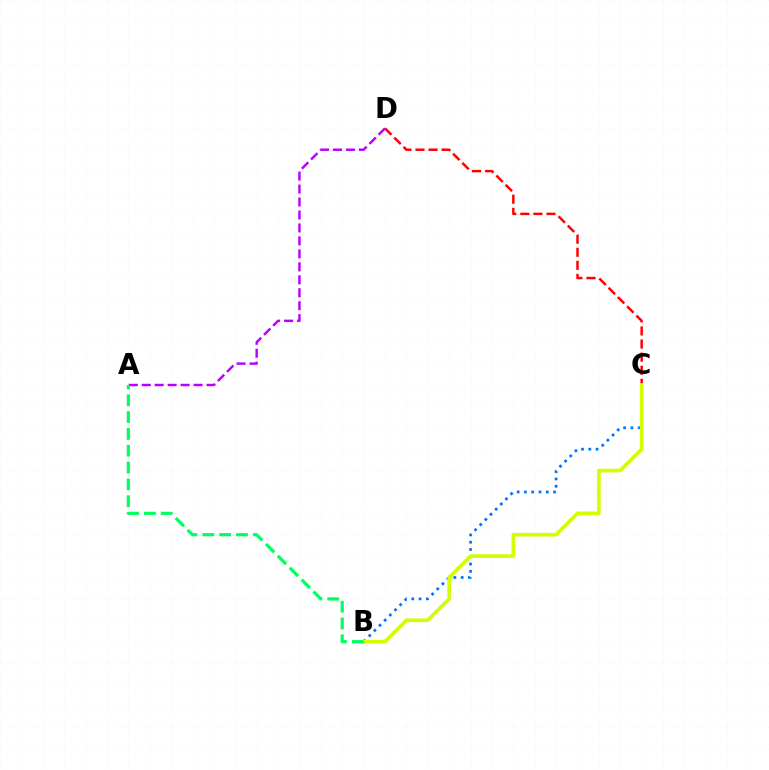{('C', 'D'): [{'color': '#ff0000', 'line_style': 'dashed', 'thickness': 1.78}], ('B', 'C'): [{'color': '#0074ff', 'line_style': 'dotted', 'thickness': 1.98}, {'color': '#d1ff00', 'line_style': 'solid', 'thickness': 2.63}], ('A', 'D'): [{'color': '#b900ff', 'line_style': 'dashed', 'thickness': 1.76}], ('A', 'B'): [{'color': '#00ff5c', 'line_style': 'dashed', 'thickness': 2.29}]}